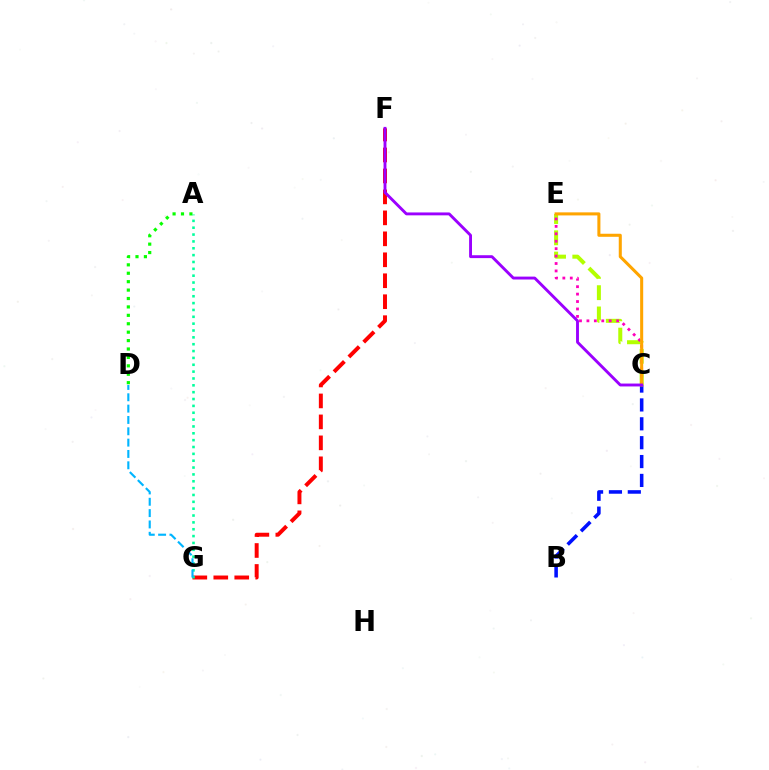{('A', 'D'): [{'color': '#08ff00', 'line_style': 'dotted', 'thickness': 2.29}], ('F', 'G'): [{'color': '#ff0000', 'line_style': 'dashed', 'thickness': 2.85}], ('A', 'G'): [{'color': '#00ff9d', 'line_style': 'dotted', 'thickness': 1.86}], ('C', 'E'): [{'color': '#b3ff00', 'line_style': 'dashed', 'thickness': 2.89}, {'color': '#ff00bd', 'line_style': 'dotted', 'thickness': 2.02}, {'color': '#ffa500', 'line_style': 'solid', 'thickness': 2.2}], ('B', 'C'): [{'color': '#0010ff', 'line_style': 'dashed', 'thickness': 2.56}], ('C', 'F'): [{'color': '#9b00ff', 'line_style': 'solid', 'thickness': 2.08}], ('D', 'G'): [{'color': '#00b5ff', 'line_style': 'dashed', 'thickness': 1.54}]}